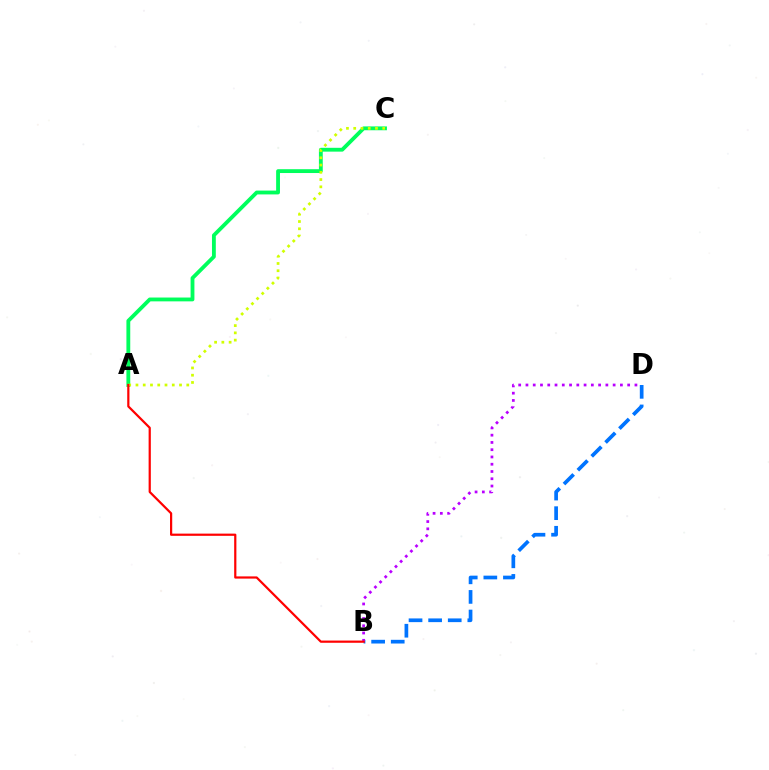{('B', 'D'): [{'color': '#0074ff', 'line_style': 'dashed', 'thickness': 2.66}, {'color': '#b900ff', 'line_style': 'dotted', 'thickness': 1.97}], ('A', 'C'): [{'color': '#00ff5c', 'line_style': 'solid', 'thickness': 2.76}, {'color': '#d1ff00', 'line_style': 'dotted', 'thickness': 1.97}], ('A', 'B'): [{'color': '#ff0000', 'line_style': 'solid', 'thickness': 1.59}]}